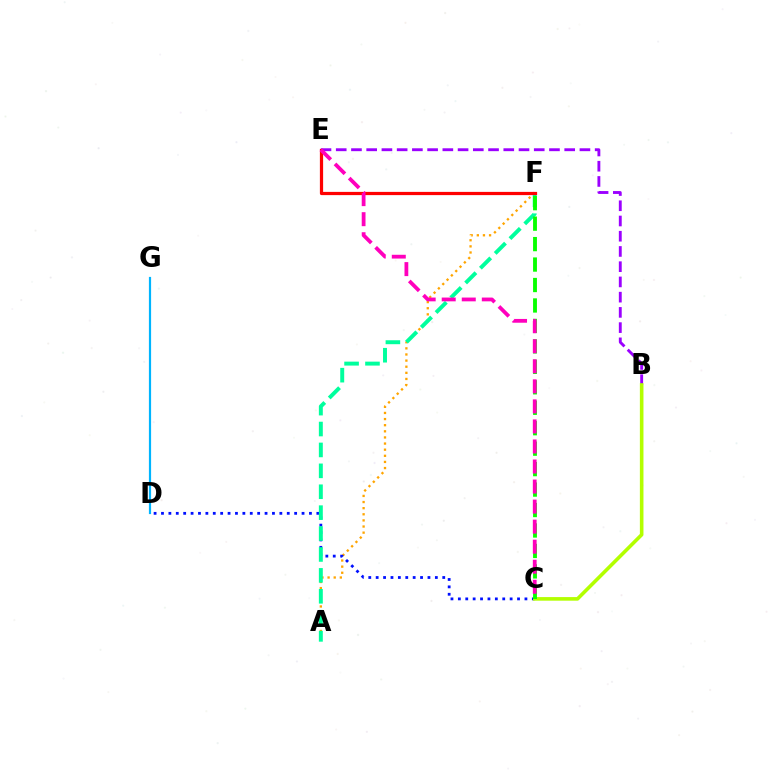{('A', 'F'): [{'color': '#ffa500', 'line_style': 'dotted', 'thickness': 1.66}, {'color': '#00ff9d', 'line_style': 'dashed', 'thickness': 2.84}], ('B', 'E'): [{'color': '#9b00ff', 'line_style': 'dashed', 'thickness': 2.07}], ('C', 'D'): [{'color': '#0010ff', 'line_style': 'dotted', 'thickness': 2.01}], ('B', 'C'): [{'color': '#b3ff00', 'line_style': 'solid', 'thickness': 2.59}], ('E', 'F'): [{'color': '#ff0000', 'line_style': 'solid', 'thickness': 2.32}], ('C', 'F'): [{'color': '#08ff00', 'line_style': 'dashed', 'thickness': 2.78}], ('D', 'G'): [{'color': '#00b5ff', 'line_style': 'solid', 'thickness': 1.58}], ('C', 'E'): [{'color': '#ff00bd', 'line_style': 'dashed', 'thickness': 2.72}]}